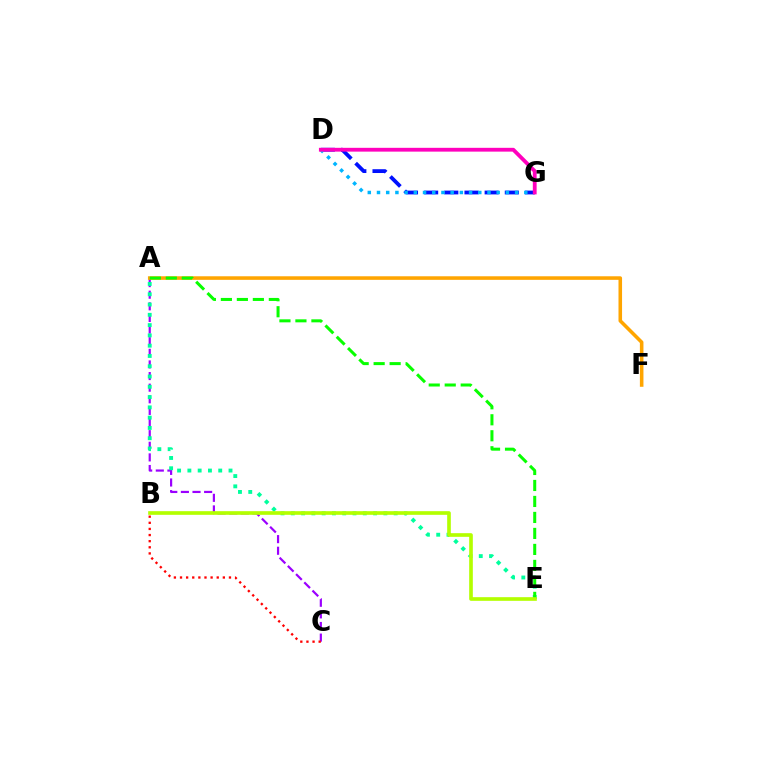{('D', 'G'): [{'color': '#0010ff', 'line_style': 'dashed', 'thickness': 2.74}, {'color': '#00b5ff', 'line_style': 'dotted', 'thickness': 2.5}, {'color': '#ff00bd', 'line_style': 'solid', 'thickness': 2.74}], ('A', 'C'): [{'color': '#9b00ff', 'line_style': 'dashed', 'thickness': 1.58}], ('A', 'E'): [{'color': '#00ff9d', 'line_style': 'dotted', 'thickness': 2.79}, {'color': '#08ff00', 'line_style': 'dashed', 'thickness': 2.17}], ('A', 'F'): [{'color': '#ffa500', 'line_style': 'solid', 'thickness': 2.57}], ('B', 'C'): [{'color': '#ff0000', 'line_style': 'dotted', 'thickness': 1.66}], ('B', 'E'): [{'color': '#b3ff00', 'line_style': 'solid', 'thickness': 2.63}]}